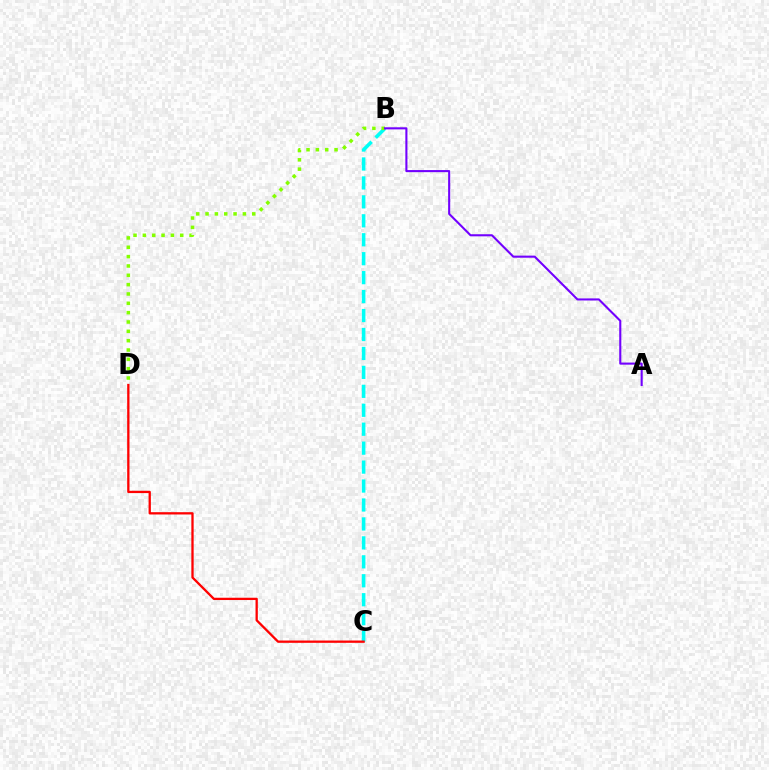{('B', 'C'): [{'color': '#00fff6', 'line_style': 'dashed', 'thickness': 2.57}], ('B', 'D'): [{'color': '#84ff00', 'line_style': 'dotted', 'thickness': 2.54}], ('A', 'B'): [{'color': '#7200ff', 'line_style': 'solid', 'thickness': 1.51}], ('C', 'D'): [{'color': '#ff0000', 'line_style': 'solid', 'thickness': 1.65}]}